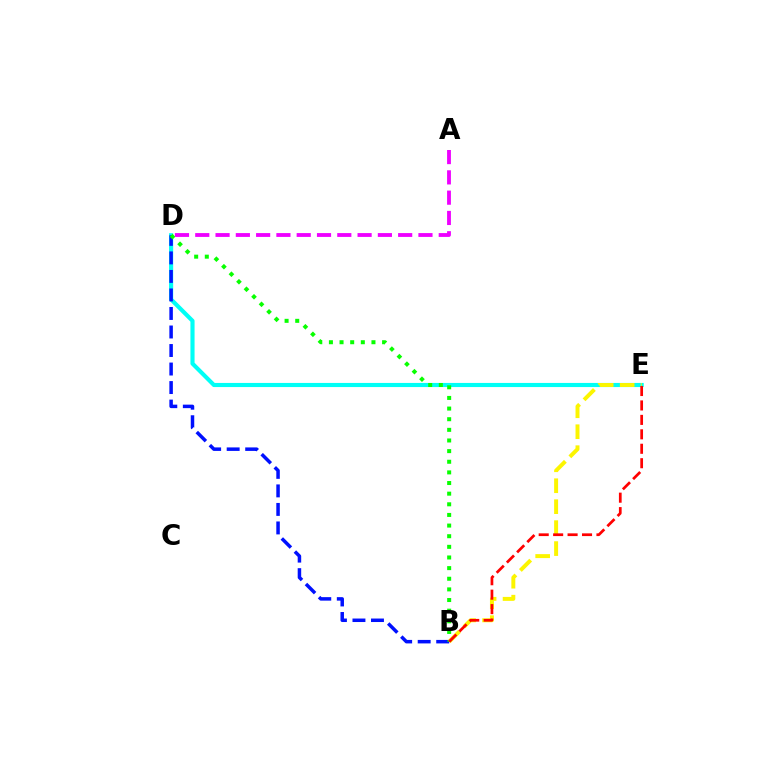{('D', 'E'): [{'color': '#00fff6', 'line_style': 'solid', 'thickness': 2.97}], ('B', 'D'): [{'color': '#0010ff', 'line_style': 'dashed', 'thickness': 2.52}, {'color': '#08ff00', 'line_style': 'dotted', 'thickness': 2.89}], ('B', 'E'): [{'color': '#fcf500', 'line_style': 'dashed', 'thickness': 2.85}, {'color': '#ff0000', 'line_style': 'dashed', 'thickness': 1.96}], ('A', 'D'): [{'color': '#ee00ff', 'line_style': 'dashed', 'thickness': 2.76}]}